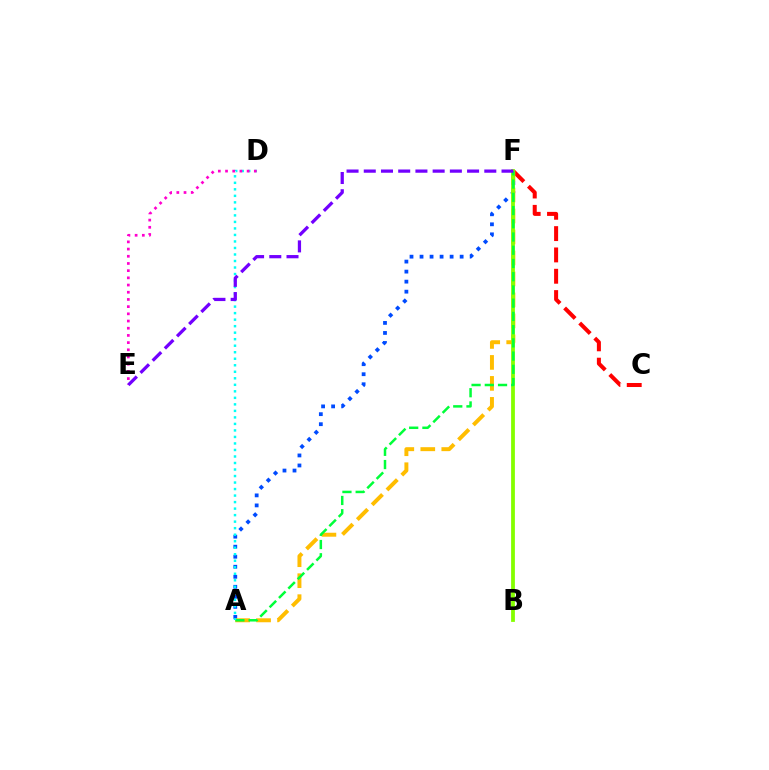{('A', 'F'): [{'color': '#004bff', 'line_style': 'dotted', 'thickness': 2.72}, {'color': '#ffbd00', 'line_style': 'dashed', 'thickness': 2.85}, {'color': '#00ff39', 'line_style': 'dashed', 'thickness': 1.8}], ('C', 'F'): [{'color': '#ff0000', 'line_style': 'dashed', 'thickness': 2.9}], ('B', 'F'): [{'color': '#84ff00', 'line_style': 'solid', 'thickness': 2.72}], ('A', 'D'): [{'color': '#00fff6', 'line_style': 'dotted', 'thickness': 1.77}], ('D', 'E'): [{'color': '#ff00cf', 'line_style': 'dotted', 'thickness': 1.95}], ('E', 'F'): [{'color': '#7200ff', 'line_style': 'dashed', 'thickness': 2.34}]}